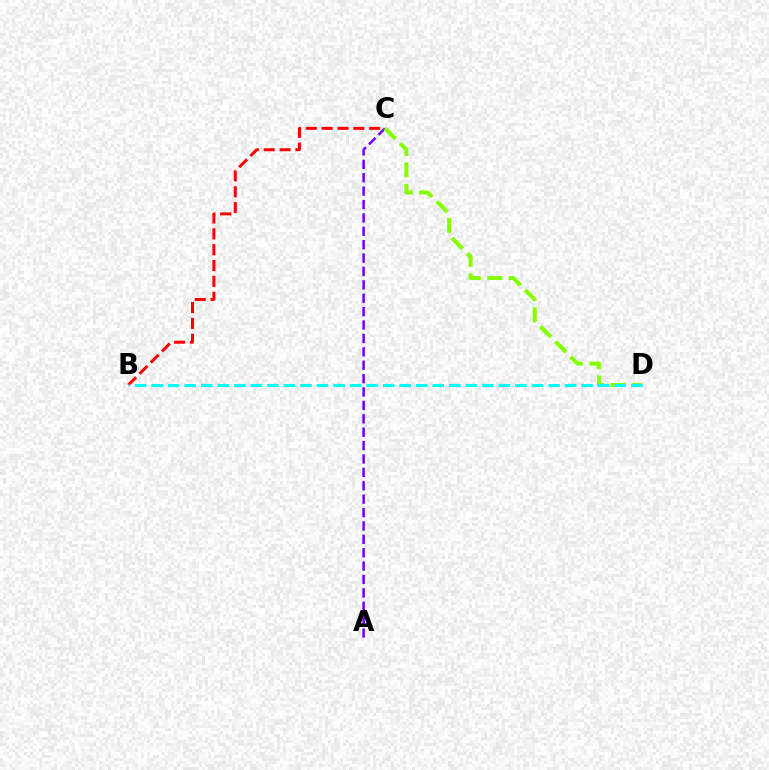{('B', 'C'): [{'color': '#ff0000', 'line_style': 'dashed', 'thickness': 2.15}], ('A', 'C'): [{'color': '#7200ff', 'line_style': 'dashed', 'thickness': 1.82}], ('C', 'D'): [{'color': '#84ff00', 'line_style': 'dashed', 'thickness': 2.91}], ('B', 'D'): [{'color': '#00fff6', 'line_style': 'dashed', 'thickness': 2.25}]}